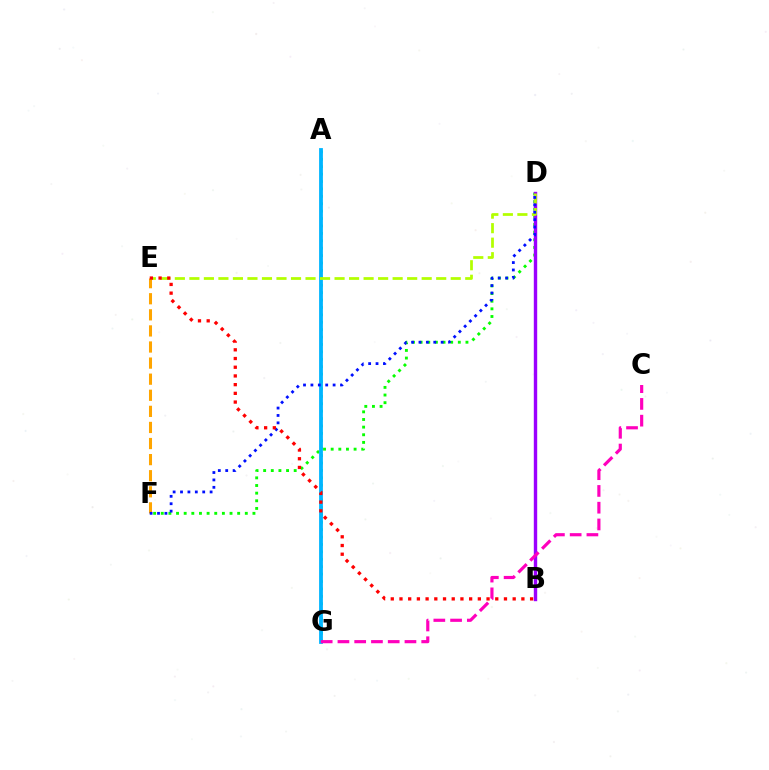{('D', 'F'): [{'color': '#08ff00', 'line_style': 'dotted', 'thickness': 2.08}, {'color': '#0010ff', 'line_style': 'dotted', 'thickness': 2.01}], ('E', 'F'): [{'color': '#ffa500', 'line_style': 'dashed', 'thickness': 2.19}], ('B', 'D'): [{'color': '#9b00ff', 'line_style': 'solid', 'thickness': 2.45}], ('A', 'G'): [{'color': '#00ff9d', 'line_style': 'dotted', 'thickness': 2.01}, {'color': '#00b5ff', 'line_style': 'solid', 'thickness': 2.73}], ('D', 'E'): [{'color': '#b3ff00', 'line_style': 'dashed', 'thickness': 1.97}], ('C', 'G'): [{'color': '#ff00bd', 'line_style': 'dashed', 'thickness': 2.28}], ('B', 'E'): [{'color': '#ff0000', 'line_style': 'dotted', 'thickness': 2.37}]}